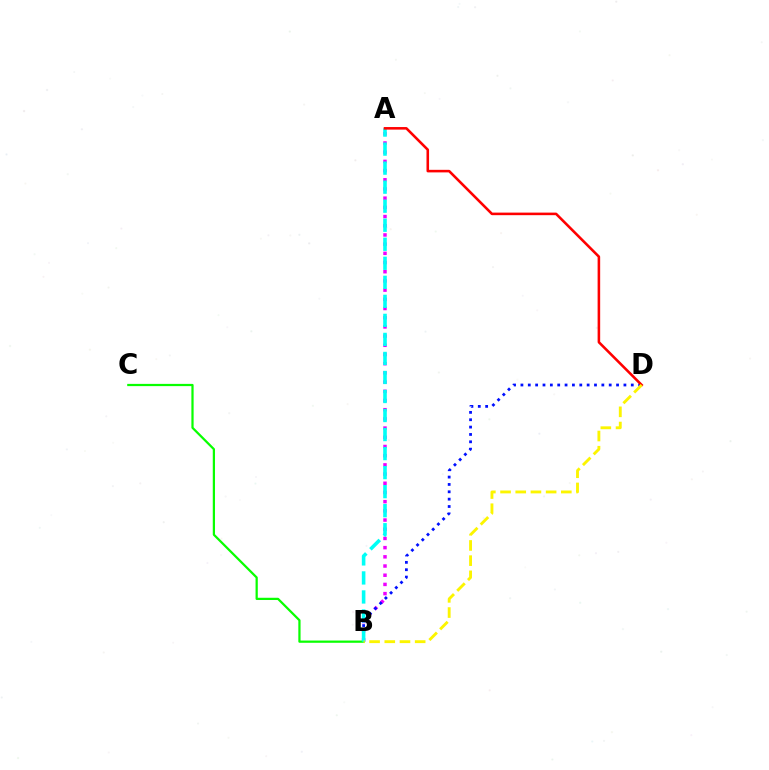{('A', 'B'): [{'color': '#ee00ff', 'line_style': 'dotted', 'thickness': 2.5}, {'color': '#00fff6', 'line_style': 'dashed', 'thickness': 2.59}], ('B', 'D'): [{'color': '#0010ff', 'line_style': 'dotted', 'thickness': 2.0}, {'color': '#fcf500', 'line_style': 'dashed', 'thickness': 2.06}], ('B', 'C'): [{'color': '#08ff00', 'line_style': 'solid', 'thickness': 1.61}], ('A', 'D'): [{'color': '#ff0000', 'line_style': 'solid', 'thickness': 1.85}]}